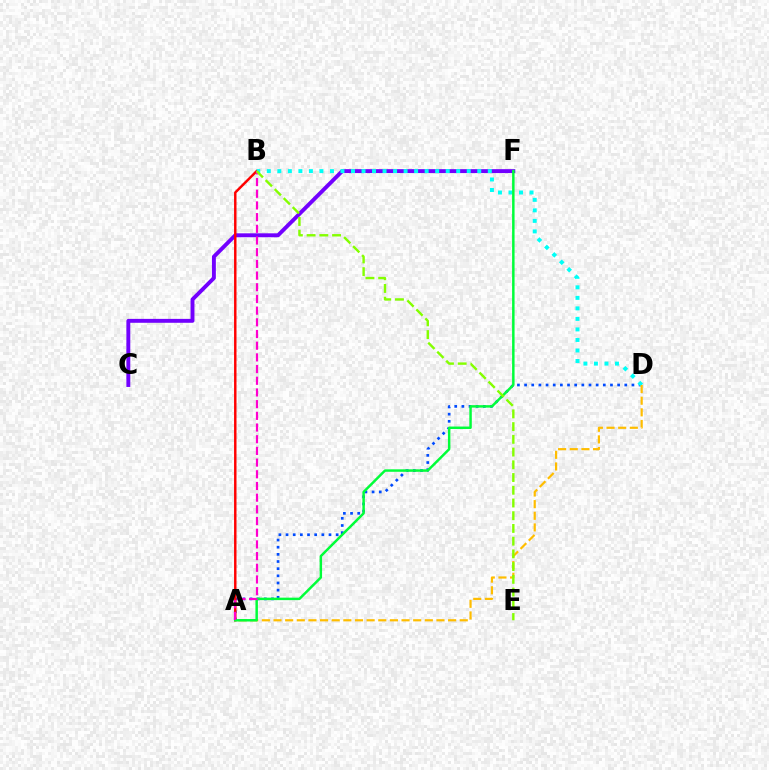{('C', 'F'): [{'color': '#7200ff', 'line_style': 'solid', 'thickness': 2.81}], ('A', 'D'): [{'color': '#004bff', 'line_style': 'dotted', 'thickness': 1.94}, {'color': '#ffbd00', 'line_style': 'dashed', 'thickness': 1.58}], ('A', 'B'): [{'color': '#ff0000', 'line_style': 'solid', 'thickness': 1.76}, {'color': '#ff00cf', 'line_style': 'dashed', 'thickness': 1.59}], ('B', 'D'): [{'color': '#00fff6', 'line_style': 'dotted', 'thickness': 2.86}], ('A', 'F'): [{'color': '#00ff39', 'line_style': 'solid', 'thickness': 1.78}], ('B', 'E'): [{'color': '#84ff00', 'line_style': 'dashed', 'thickness': 1.73}]}